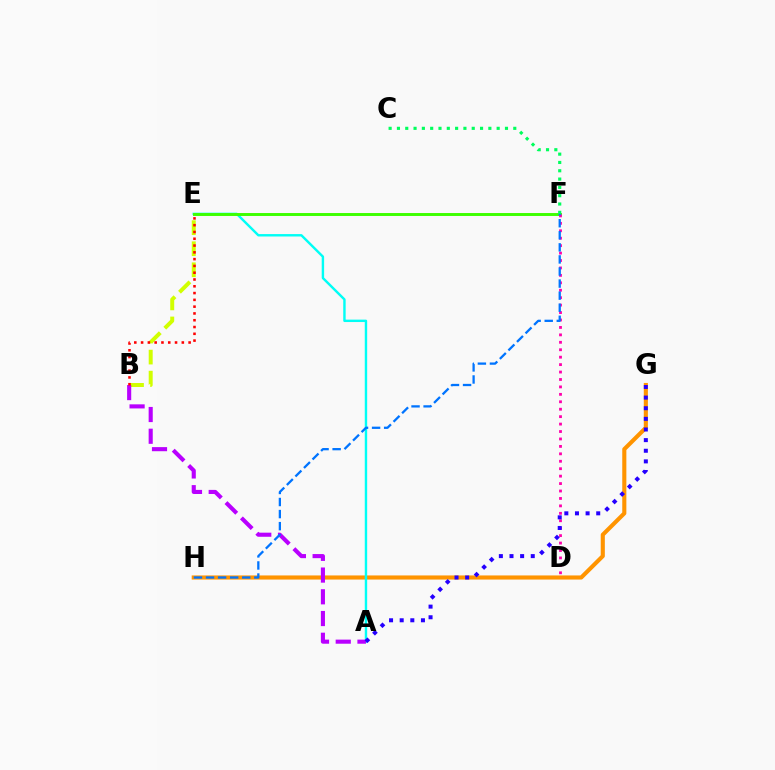{('G', 'H'): [{'color': '#ff9400', 'line_style': 'solid', 'thickness': 2.96}], ('A', 'E'): [{'color': '#00fff6', 'line_style': 'solid', 'thickness': 1.74}], ('B', 'E'): [{'color': '#d1ff00', 'line_style': 'dashed', 'thickness': 2.86}, {'color': '#ff0000', 'line_style': 'dotted', 'thickness': 1.84}], ('E', 'F'): [{'color': '#3dff00', 'line_style': 'solid', 'thickness': 2.11}], ('A', 'B'): [{'color': '#b900ff', 'line_style': 'dashed', 'thickness': 2.95}], ('C', 'F'): [{'color': '#00ff5c', 'line_style': 'dotted', 'thickness': 2.26}], ('D', 'F'): [{'color': '#ff00ac', 'line_style': 'dotted', 'thickness': 2.02}], ('A', 'G'): [{'color': '#2500ff', 'line_style': 'dotted', 'thickness': 2.89}], ('F', 'H'): [{'color': '#0074ff', 'line_style': 'dashed', 'thickness': 1.64}]}